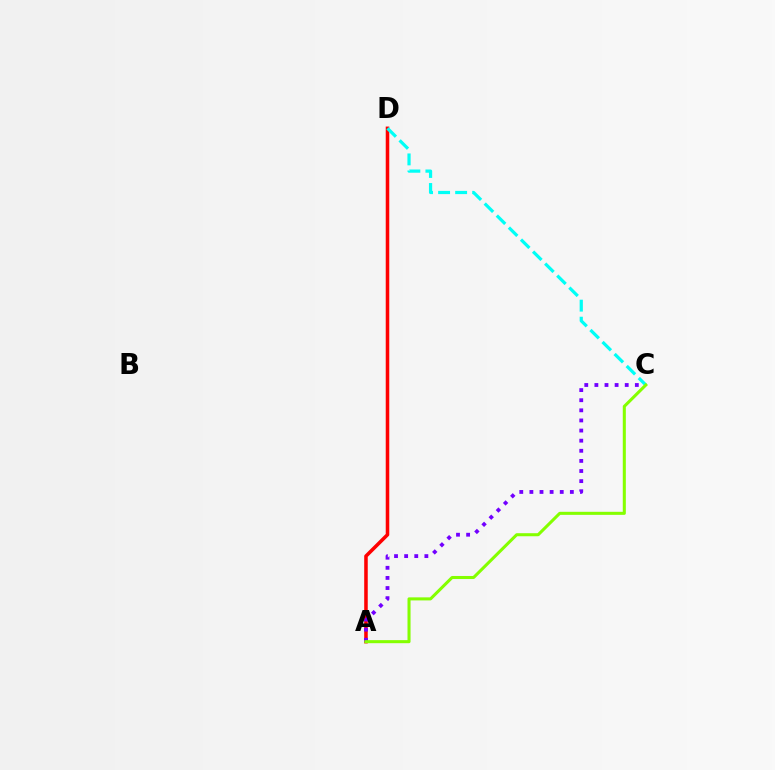{('A', 'D'): [{'color': '#ff0000', 'line_style': 'solid', 'thickness': 2.55}], ('A', 'C'): [{'color': '#7200ff', 'line_style': 'dotted', 'thickness': 2.75}, {'color': '#84ff00', 'line_style': 'solid', 'thickness': 2.19}], ('C', 'D'): [{'color': '#00fff6', 'line_style': 'dashed', 'thickness': 2.31}]}